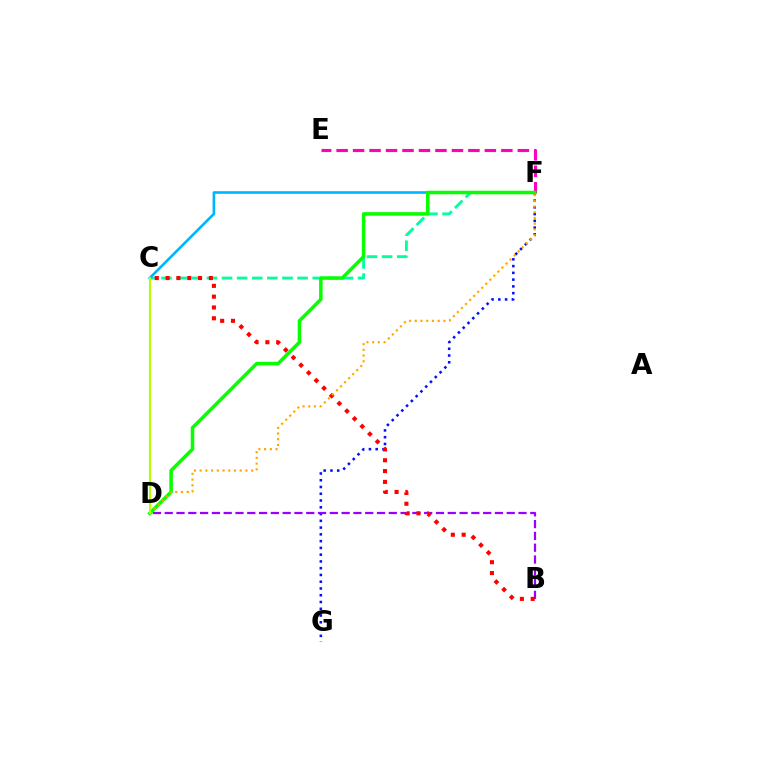{('E', 'F'): [{'color': '#ff00bd', 'line_style': 'dashed', 'thickness': 2.24}], ('C', 'F'): [{'color': '#00ff9d', 'line_style': 'dashed', 'thickness': 2.05}, {'color': '#00b5ff', 'line_style': 'solid', 'thickness': 1.9}], ('F', 'G'): [{'color': '#0010ff', 'line_style': 'dotted', 'thickness': 1.84}], ('B', 'D'): [{'color': '#9b00ff', 'line_style': 'dashed', 'thickness': 1.6}], ('B', 'C'): [{'color': '#ff0000', 'line_style': 'dotted', 'thickness': 2.94}], ('D', 'F'): [{'color': '#08ff00', 'line_style': 'solid', 'thickness': 2.53}, {'color': '#ffa500', 'line_style': 'dotted', 'thickness': 1.55}], ('C', 'D'): [{'color': '#b3ff00', 'line_style': 'solid', 'thickness': 1.54}]}